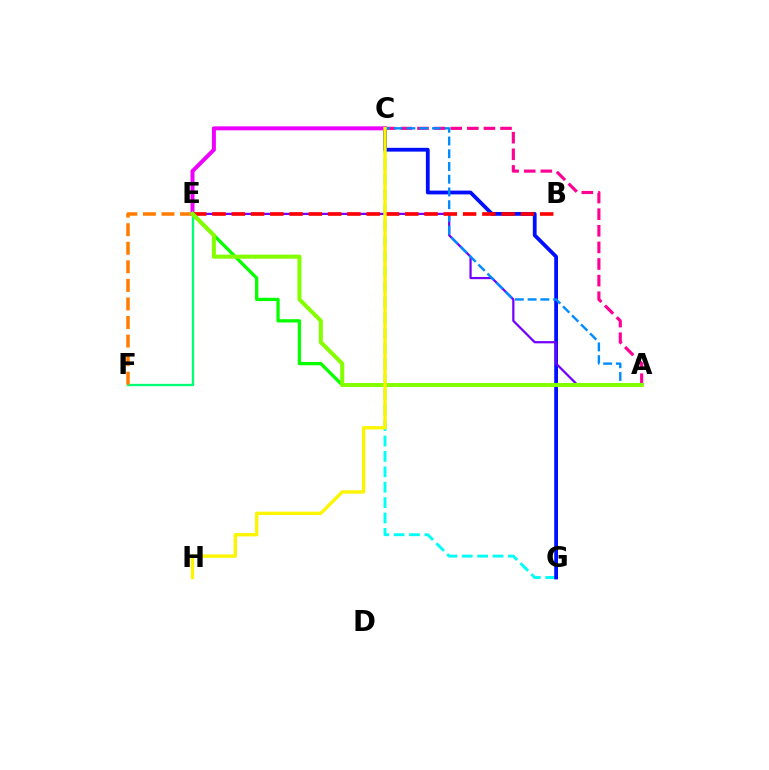{('C', 'G'): [{'color': '#00fff6', 'line_style': 'dashed', 'thickness': 2.09}, {'color': '#0010ff', 'line_style': 'solid', 'thickness': 2.73}], ('E', 'F'): [{'color': '#00ff74', 'line_style': 'solid', 'thickness': 1.68}, {'color': '#ff7c00', 'line_style': 'dashed', 'thickness': 2.52}], ('A', 'E'): [{'color': '#08ff00', 'line_style': 'solid', 'thickness': 2.38}, {'color': '#7200ff', 'line_style': 'solid', 'thickness': 1.61}, {'color': '#84ff00', 'line_style': 'solid', 'thickness': 2.91}], ('C', 'E'): [{'color': '#ee00ff', 'line_style': 'solid', 'thickness': 2.87}], ('A', 'C'): [{'color': '#ff0094', 'line_style': 'dashed', 'thickness': 2.26}, {'color': '#008cff', 'line_style': 'dashed', 'thickness': 1.73}], ('B', 'E'): [{'color': '#ff0000', 'line_style': 'dashed', 'thickness': 2.62}], ('C', 'H'): [{'color': '#fcf500', 'line_style': 'solid', 'thickness': 2.42}]}